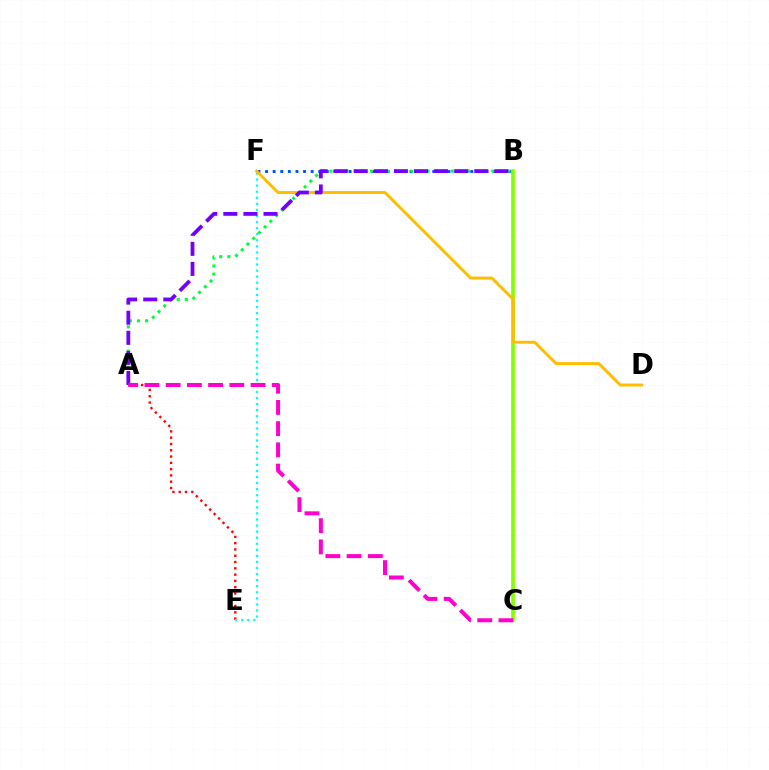{('A', 'E'): [{'color': '#ff0000', 'line_style': 'dotted', 'thickness': 1.71}], ('E', 'F'): [{'color': '#00fff6', 'line_style': 'dotted', 'thickness': 1.65}], ('B', 'C'): [{'color': '#84ff00', 'line_style': 'solid', 'thickness': 2.67}], ('B', 'F'): [{'color': '#004bff', 'line_style': 'dotted', 'thickness': 2.06}], ('D', 'F'): [{'color': '#ffbd00', 'line_style': 'solid', 'thickness': 2.12}], ('A', 'B'): [{'color': '#00ff39', 'line_style': 'dotted', 'thickness': 2.2}, {'color': '#7200ff', 'line_style': 'dashed', 'thickness': 2.73}], ('A', 'C'): [{'color': '#ff00cf', 'line_style': 'dashed', 'thickness': 2.88}]}